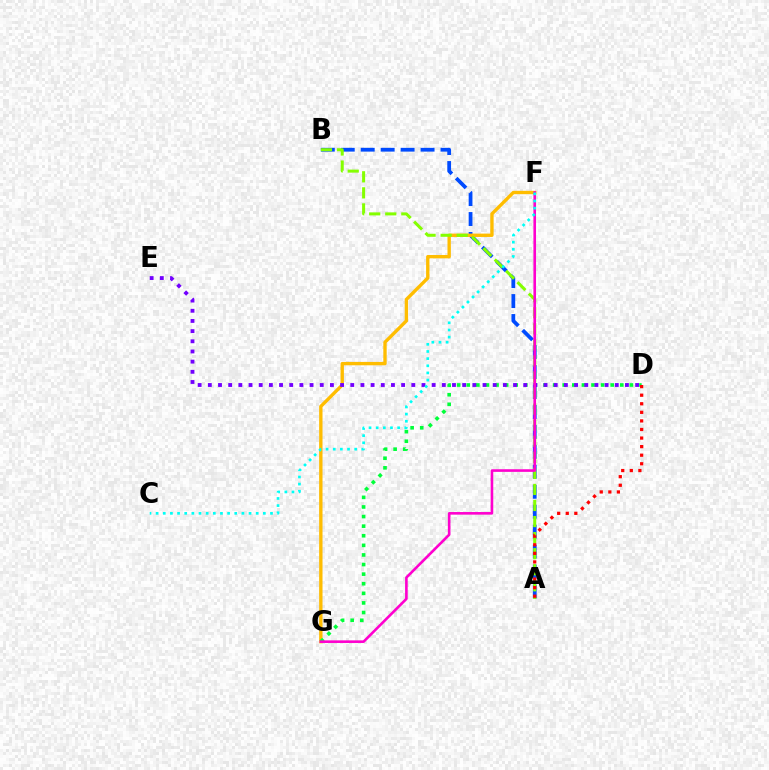{('A', 'B'): [{'color': '#004bff', 'line_style': 'dashed', 'thickness': 2.71}, {'color': '#84ff00', 'line_style': 'dashed', 'thickness': 2.18}], ('F', 'G'): [{'color': '#ffbd00', 'line_style': 'solid', 'thickness': 2.42}, {'color': '#ff00cf', 'line_style': 'solid', 'thickness': 1.88}], ('D', 'G'): [{'color': '#00ff39', 'line_style': 'dotted', 'thickness': 2.61}], ('D', 'E'): [{'color': '#7200ff', 'line_style': 'dotted', 'thickness': 2.76}], ('C', 'F'): [{'color': '#00fff6', 'line_style': 'dotted', 'thickness': 1.94}], ('A', 'D'): [{'color': '#ff0000', 'line_style': 'dotted', 'thickness': 2.33}]}